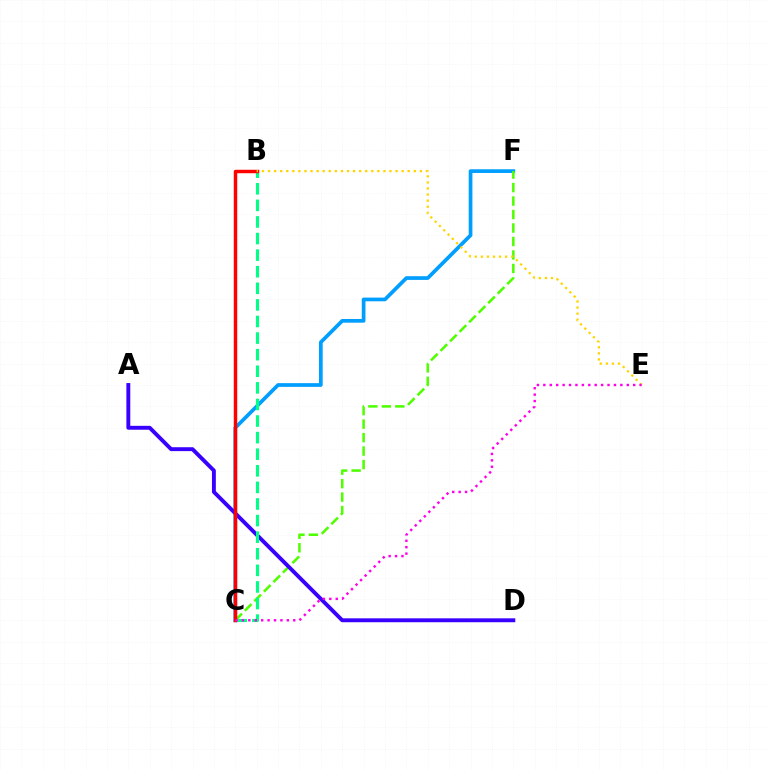{('C', 'F'): [{'color': '#009eff', 'line_style': 'solid', 'thickness': 2.67}, {'color': '#4fff00', 'line_style': 'dashed', 'thickness': 1.83}], ('A', 'D'): [{'color': '#3700ff', 'line_style': 'solid', 'thickness': 2.81}], ('B', 'C'): [{'color': '#00ff86', 'line_style': 'dashed', 'thickness': 2.25}, {'color': '#ff0000', 'line_style': 'solid', 'thickness': 2.49}], ('B', 'E'): [{'color': '#ffd500', 'line_style': 'dotted', 'thickness': 1.65}], ('C', 'E'): [{'color': '#ff00ed', 'line_style': 'dotted', 'thickness': 1.74}]}